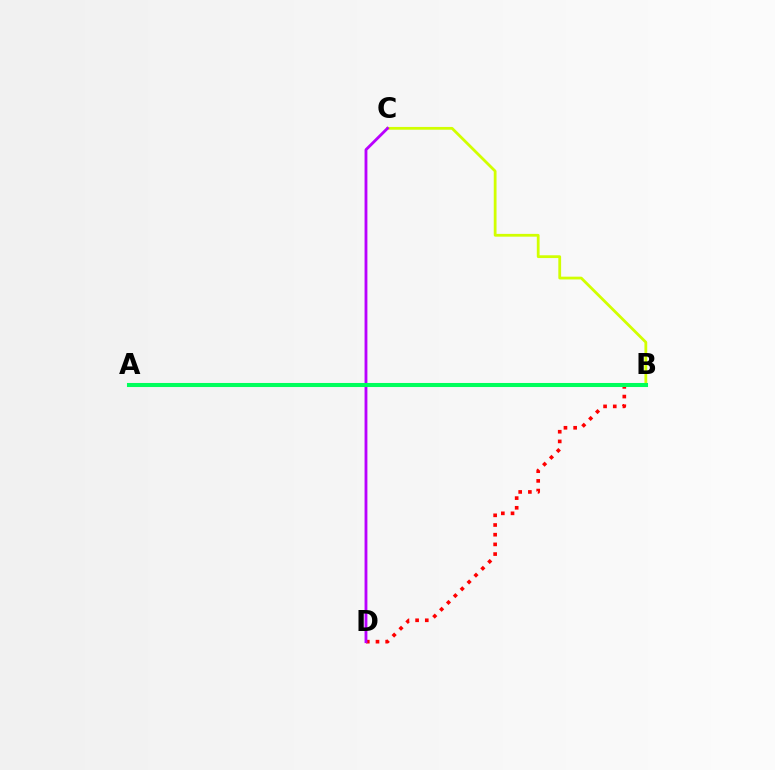{('B', 'D'): [{'color': '#ff0000', 'line_style': 'dotted', 'thickness': 2.63}], ('B', 'C'): [{'color': '#d1ff00', 'line_style': 'solid', 'thickness': 2.0}], ('A', 'B'): [{'color': '#0074ff', 'line_style': 'solid', 'thickness': 1.79}, {'color': '#00ff5c', 'line_style': 'solid', 'thickness': 2.92}], ('C', 'D'): [{'color': '#b900ff', 'line_style': 'solid', 'thickness': 2.04}]}